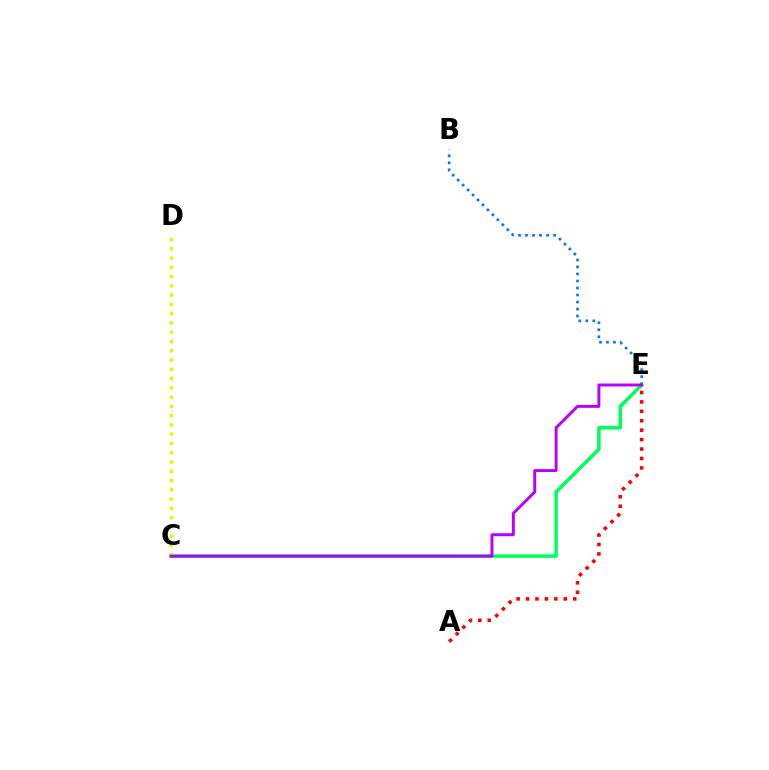{('C', 'E'): [{'color': '#00ff5c', 'line_style': 'solid', 'thickness': 2.53}, {'color': '#b900ff', 'line_style': 'solid', 'thickness': 2.11}], ('B', 'E'): [{'color': '#0074ff', 'line_style': 'dotted', 'thickness': 1.91}], ('A', 'E'): [{'color': '#ff0000', 'line_style': 'dotted', 'thickness': 2.56}], ('C', 'D'): [{'color': '#d1ff00', 'line_style': 'dotted', 'thickness': 2.52}]}